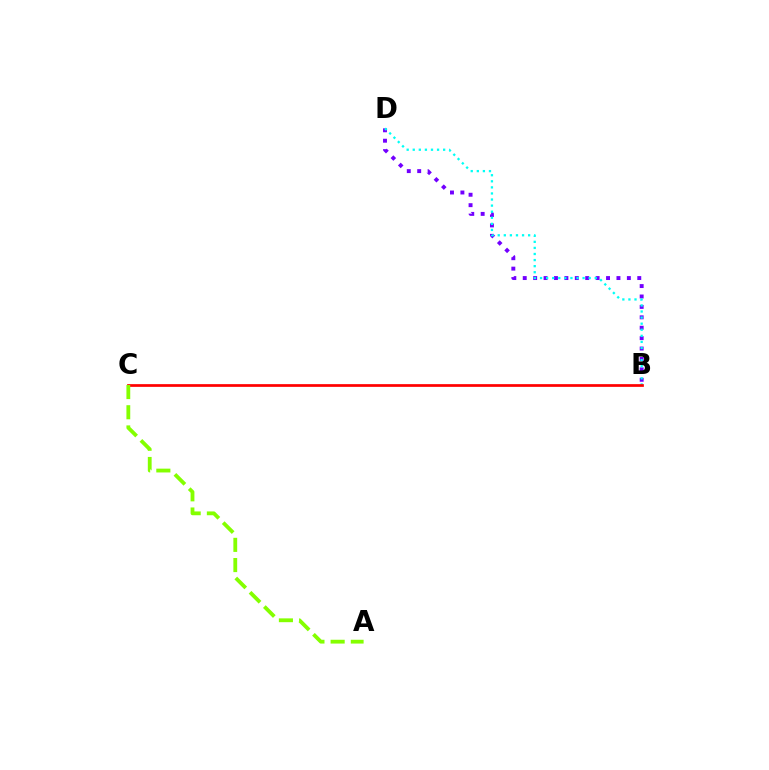{('B', 'D'): [{'color': '#7200ff', 'line_style': 'dotted', 'thickness': 2.83}, {'color': '#00fff6', 'line_style': 'dotted', 'thickness': 1.65}], ('B', 'C'): [{'color': '#ff0000', 'line_style': 'solid', 'thickness': 1.96}], ('A', 'C'): [{'color': '#84ff00', 'line_style': 'dashed', 'thickness': 2.74}]}